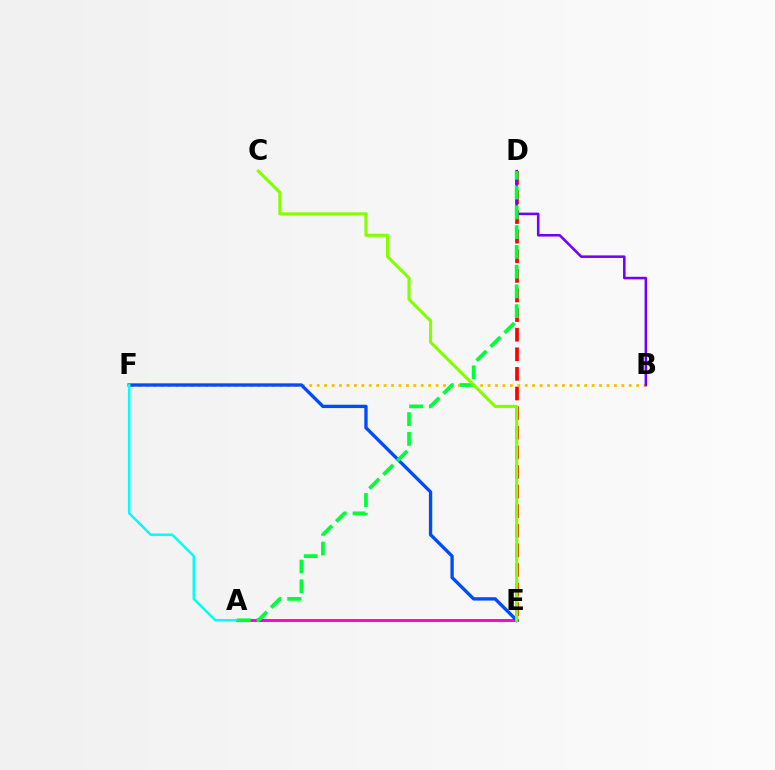{('D', 'E'): [{'color': '#ff0000', 'line_style': 'dashed', 'thickness': 2.66}], ('A', 'E'): [{'color': '#ff00cf', 'line_style': 'solid', 'thickness': 2.08}], ('B', 'F'): [{'color': '#ffbd00', 'line_style': 'dotted', 'thickness': 2.02}], ('B', 'D'): [{'color': '#7200ff', 'line_style': 'solid', 'thickness': 1.83}], ('E', 'F'): [{'color': '#004bff', 'line_style': 'solid', 'thickness': 2.4}], ('A', 'F'): [{'color': '#00fff6', 'line_style': 'solid', 'thickness': 1.77}], ('A', 'D'): [{'color': '#00ff39', 'line_style': 'dashed', 'thickness': 2.68}], ('C', 'E'): [{'color': '#84ff00', 'line_style': 'solid', 'thickness': 2.24}]}